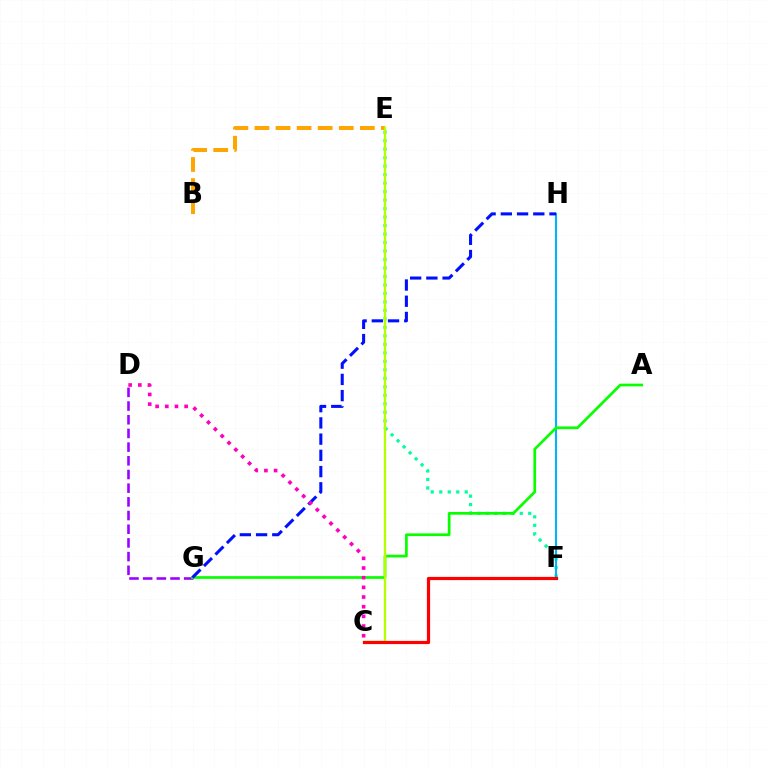{('E', 'F'): [{'color': '#00ff9d', 'line_style': 'dotted', 'thickness': 2.31}], ('F', 'H'): [{'color': '#00b5ff', 'line_style': 'solid', 'thickness': 1.52}], ('D', 'G'): [{'color': '#9b00ff', 'line_style': 'dashed', 'thickness': 1.86}], ('B', 'E'): [{'color': '#ffa500', 'line_style': 'dashed', 'thickness': 2.86}], ('A', 'G'): [{'color': '#08ff00', 'line_style': 'solid', 'thickness': 1.95}], ('C', 'E'): [{'color': '#b3ff00', 'line_style': 'solid', 'thickness': 1.7}], ('C', 'F'): [{'color': '#ff0000', 'line_style': 'solid', 'thickness': 2.31}], ('G', 'H'): [{'color': '#0010ff', 'line_style': 'dashed', 'thickness': 2.2}], ('C', 'D'): [{'color': '#ff00bd', 'line_style': 'dotted', 'thickness': 2.63}]}